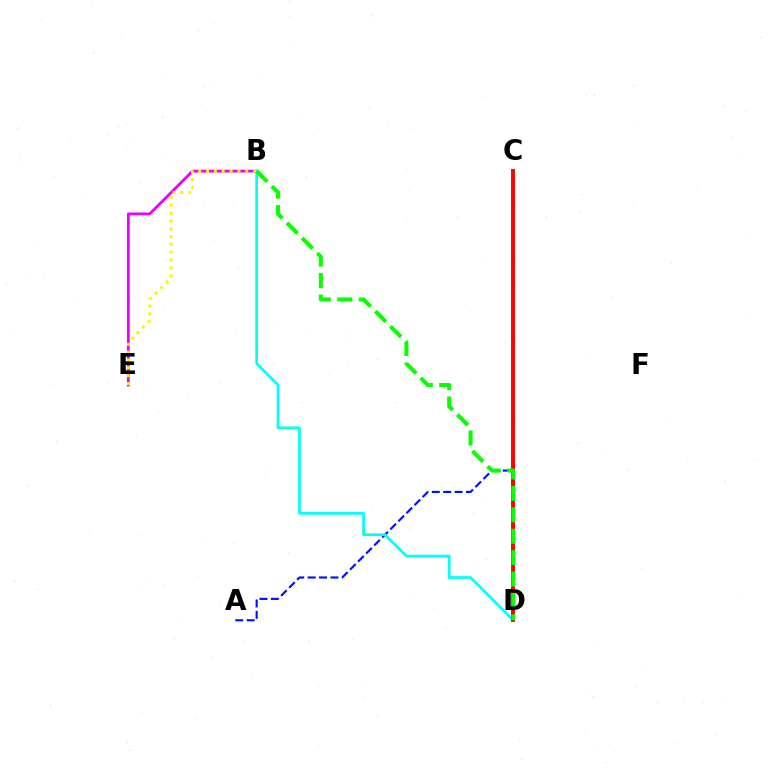{('A', 'C'): [{'color': '#0010ff', 'line_style': 'dashed', 'thickness': 1.55}], ('B', 'E'): [{'color': '#ee00ff', 'line_style': 'solid', 'thickness': 2.01}, {'color': '#fcf500', 'line_style': 'dotted', 'thickness': 2.13}], ('B', 'D'): [{'color': '#00fff6', 'line_style': 'solid', 'thickness': 1.96}, {'color': '#08ff00', 'line_style': 'dashed', 'thickness': 2.91}], ('C', 'D'): [{'color': '#ff0000', 'line_style': 'solid', 'thickness': 2.83}]}